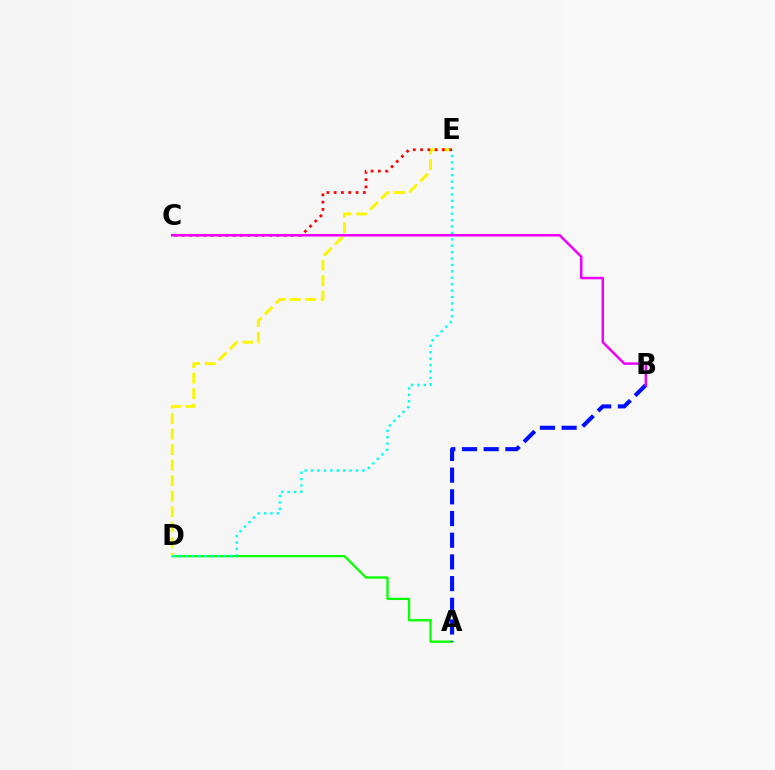{('A', 'D'): [{'color': '#08ff00', 'line_style': 'solid', 'thickness': 1.65}], ('D', 'E'): [{'color': '#fcf500', 'line_style': 'dashed', 'thickness': 2.11}, {'color': '#00fff6', 'line_style': 'dotted', 'thickness': 1.74}], ('A', 'B'): [{'color': '#0010ff', 'line_style': 'dashed', 'thickness': 2.95}], ('C', 'E'): [{'color': '#ff0000', 'line_style': 'dotted', 'thickness': 1.98}], ('B', 'C'): [{'color': '#ee00ff', 'line_style': 'solid', 'thickness': 1.8}]}